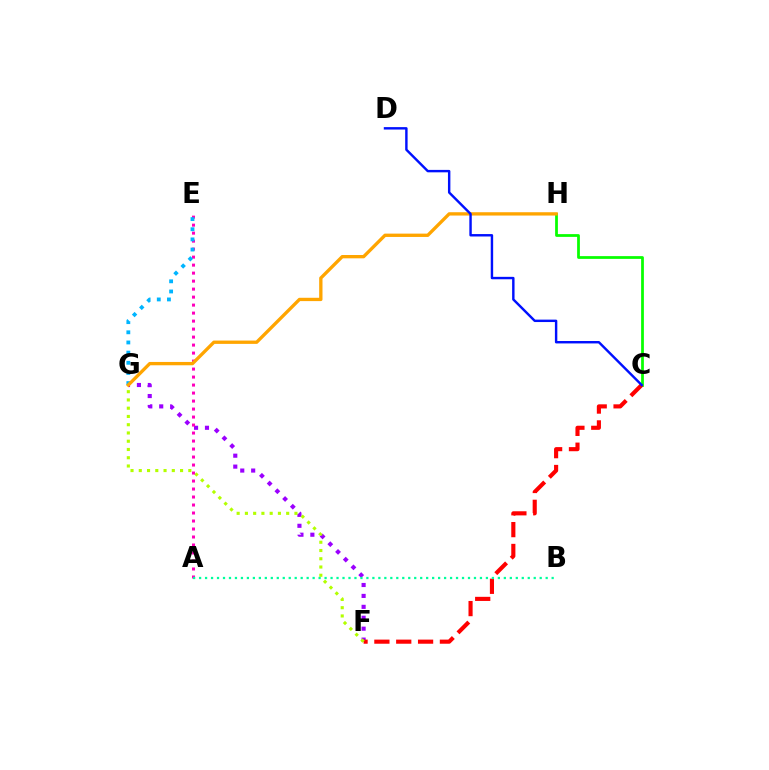{('F', 'G'): [{'color': '#9b00ff', 'line_style': 'dotted', 'thickness': 2.97}, {'color': '#b3ff00', 'line_style': 'dotted', 'thickness': 2.24}], ('C', 'H'): [{'color': '#08ff00', 'line_style': 'solid', 'thickness': 1.99}], ('C', 'F'): [{'color': '#ff0000', 'line_style': 'dashed', 'thickness': 2.97}], ('A', 'E'): [{'color': '#ff00bd', 'line_style': 'dotted', 'thickness': 2.17}], ('E', 'G'): [{'color': '#00b5ff', 'line_style': 'dotted', 'thickness': 2.76}], ('G', 'H'): [{'color': '#ffa500', 'line_style': 'solid', 'thickness': 2.39}], ('A', 'B'): [{'color': '#00ff9d', 'line_style': 'dotted', 'thickness': 1.62}], ('C', 'D'): [{'color': '#0010ff', 'line_style': 'solid', 'thickness': 1.74}]}